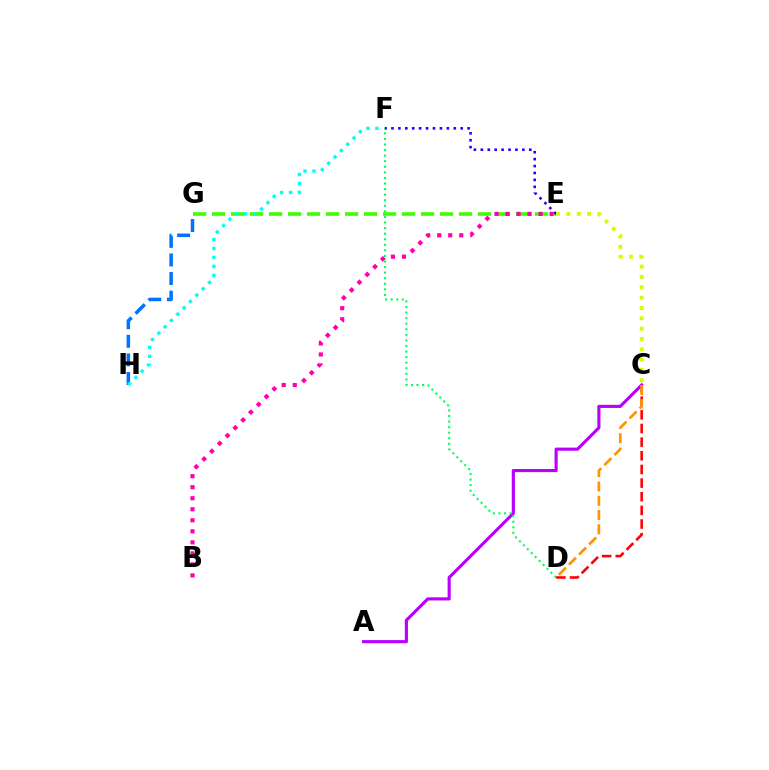{('G', 'H'): [{'color': '#0074ff', 'line_style': 'dashed', 'thickness': 2.53}], ('E', 'G'): [{'color': '#3dff00', 'line_style': 'dashed', 'thickness': 2.58}], ('A', 'C'): [{'color': '#b900ff', 'line_style': 'solid', 'thickness': 2.25}], ('F', 'H'): [{'color': '#00fff6', 'line_style': 'dotted', 'thickness': 2.44}], ('D', 'F'): [{'color': '#00ff5c', 'line_style': 'dotted', 'thickness': 1.51}], ('C', 'D'): [{'color': '#ff0000', 'line_style': 'dashed', 'thickness': 1.85}, {'color': '#ff9400', 'line_style': 'dashed', 'thickness': 1.94}], ('B', 'E'): [{'color': '#ff00ac', 'line_style': 'dotted', 'thickness': 3.0}], ('E', 'F'): [{'color': '#2500ff', 'line_style': 'dotted', 'thickness': 1.88}], ('C', 'E'): [{'color': '#d1ff00', 'line_style': 'dotted', 'thickness': 2.8}]}